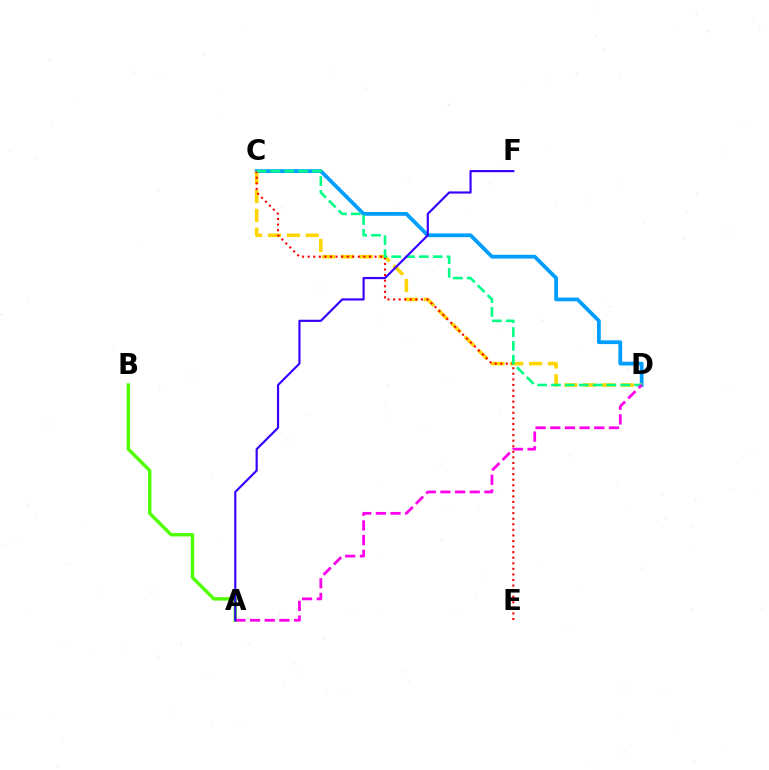{('A', 'B'): [{'color': '#4fff00', 'line_style': 'solid', 'thickness': 2.45}], ('C', 'D'): [{'color': '#009eff', 'line_style': 'solid', 'thickness': 2.71}, {'color': '#ffd500', 'line_style': 'dashed', 'thickness': 2.56}, {'color': '#00ff86', 'line_style': 'dashed', 'thickness': 1.88}], ('C', 'E'): [{'color': '#ff0000', 'line_style': 'dotted', 'thickness': 1.51}], ('A', 'D'): [{'color': '#ff00ed', 'line_style': 'dashed', 'thickness': 1.99}], ('A', 'F'): [{'color': '#3700ff', 'line_style': 'solid', 'thickness': 1.56}]}